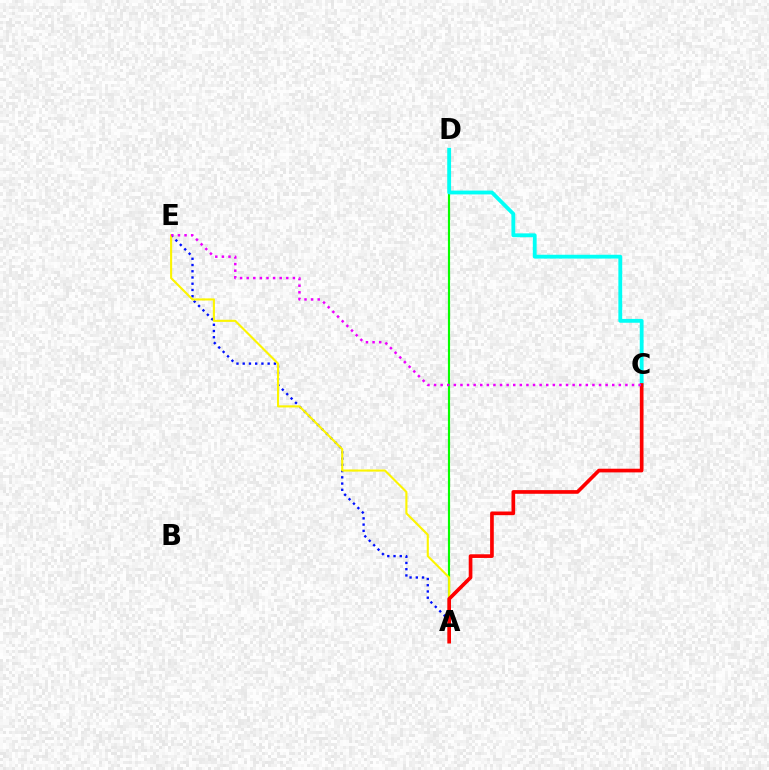{('A', 'E'): [{'color': '#0010ff', 'line_style': 'dotted', 'thickness': 1.69}, {'color': '#fcf500', 'line_style': 'solid', 'thickness': 1.52}], ('A', 'D'): [{'color': '#08ff00', 'line_style': 'solid', 'thickness': 1.56}], ('C', 'D'): [{'color': '#00fff6', 'line_style': 'solid', 'thickness': 2.75}], ('A', 'C'): [{'color': '#ff0000', 'line_style': 'solid', 'thickness': 2.64}], ('C', 'E'): [{'color': '#ee00ff', 'line_style': 'dotted', 'thickness': 1.79}]}